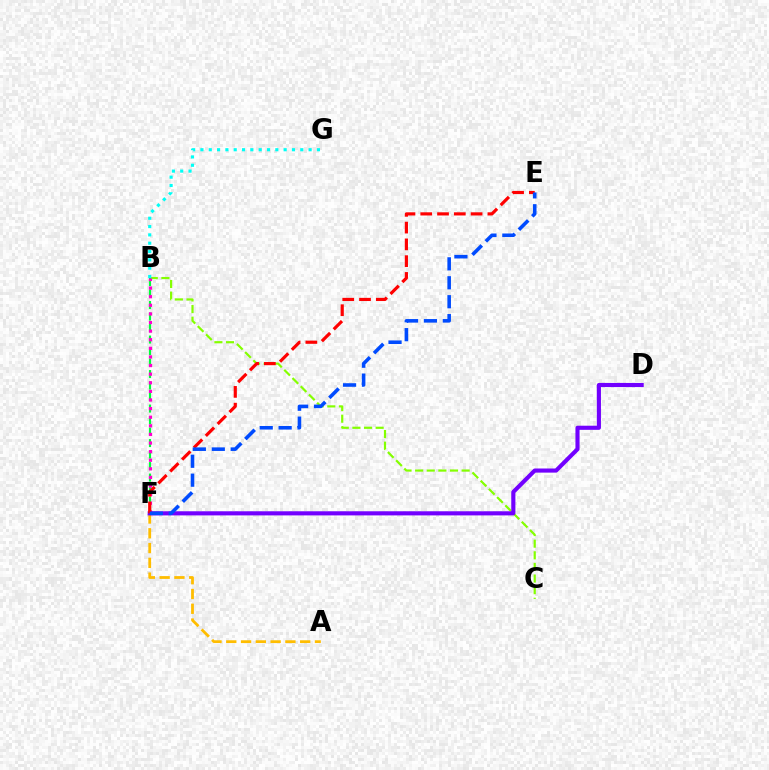{('A', 'F'): [{'color': '#ffbd00', 'line_style': 'dashed', 'thickness': 2.01}], ('B', 'C'): [{'color': '#84ff00', 'line_style': 'dashed', 'thickness': 1.58}], ('B', 'F'): [{'color': '#00ff39', 'line_style': 'dashed', 'thickness': 1.56}, {'color': '#ff00cf', 'line_style': 'dotted', 'thickness': 2.34}], ('D', 'F'): [{'color': '#7200ff', 'line_style': 'solid', 'thickness': 2.97}], ('E', 'F'): [{'color': '#ff0000', 'line_style': 'dashed', 'thickness': 2.28}, {'color': '#004bff', 'line_style': 'dashed', 'thickness': 2.57}], ('B', 'G'): [{'color': '#00fff6', 'line_style': 'dotted', 'thickness': 2.26}]}